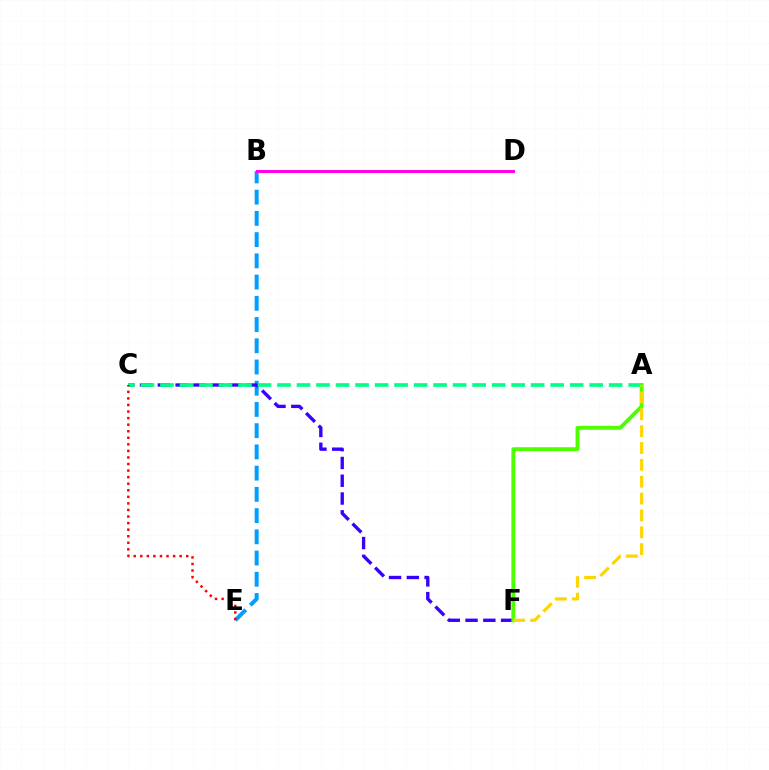{('B', 'E'): [{'color': '#009eff', 'line_style': 'dashed', 'thickness': 2.88}], ('C', 'F'): [{'color': '#3700ff', 'line_style': 'dashed', 'thickness': 2.42}], ('A', 'C'): [{'color': '#00ff86', 'line_style': 'dashed', 'thickness': 2.65}], ('A', 'F'): [{'color': '#4fff00', 'line_style': 'solid', 'thickness': 2.8}, {'color': '#ffd500', 'line_style': 'dashed', 'thickness': 2.29}], ('C', 'E'): [{'color': '#ff0000', 'line_style': 'dotted', 'thickness': 1.78}], ('B', 'D'): [{'color': '#ff00ed', 'line_style': 'solid', 'thickness': 2.16}]}